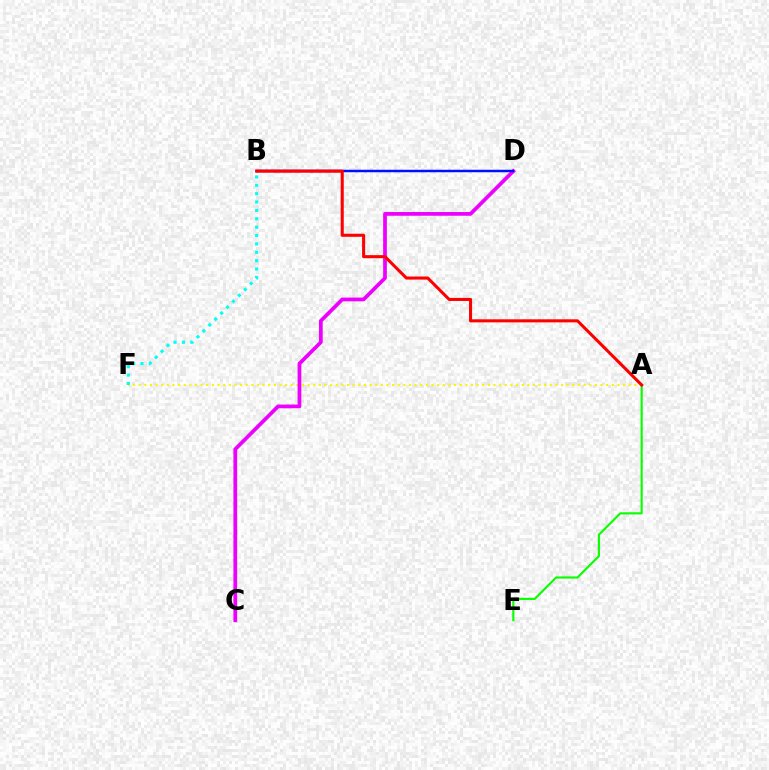{('A', 'F'): [{'color': '#fcf500', 'line_style': 'dotted', 'thickness': 1.53}], ('C', 'D'): [{'color': '#ee00ff', 'line_style': 'solid', 'thickness': 2.68}], ('B', 'D'): [{'color': '#0010ff', 'line_style': 'solid', 'thickness': 1.79}], ('A', 'E'): [{'color': '#08ff00', 'line_style': 'solid', 'thickness': 1.54}], ('A', 'B'): [{'color': '#ff0000', 'line_style': 'solid', 'thickness': 2.2}], ('B', 'F'): [{'color': '#00fff6', 'line_style': 'dotted', 'thickness': 2.28}]}